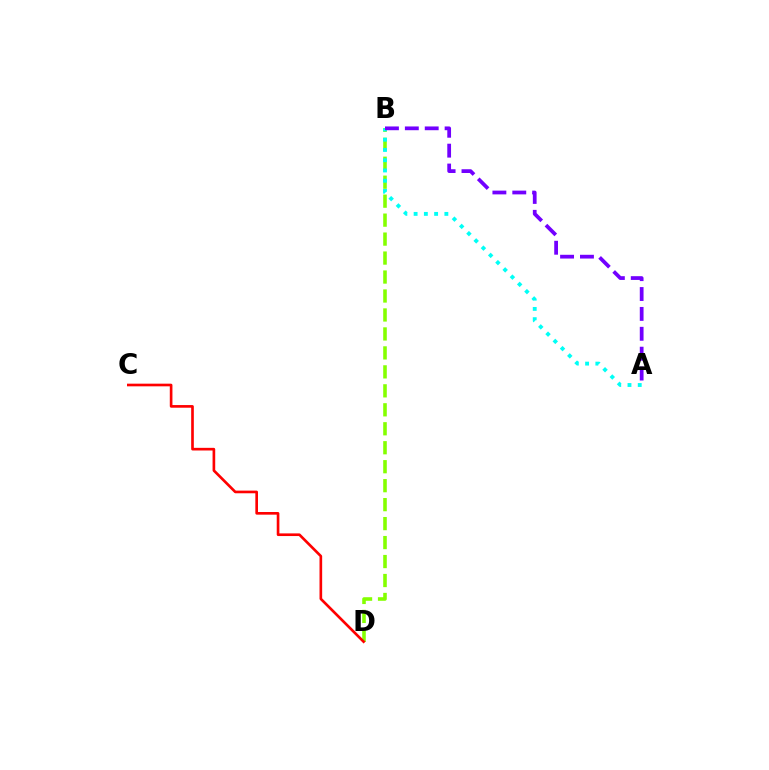{('B', 'D'): [{'color': '#84ff00', 'line_style': 'dashed', 'thickness': 2.58}], ('A', 'B'): [{'color': '#00fff6', 'line_style': 'dotted', 'thickness': 2.79}, {'color': '#7200ff', 'line_style': 'dashed', 'thickness': 2.7}], ('C', 'D'): [{'color': '#ff0000', 'line_style': 'solid', 'thickness': 1.91}]}